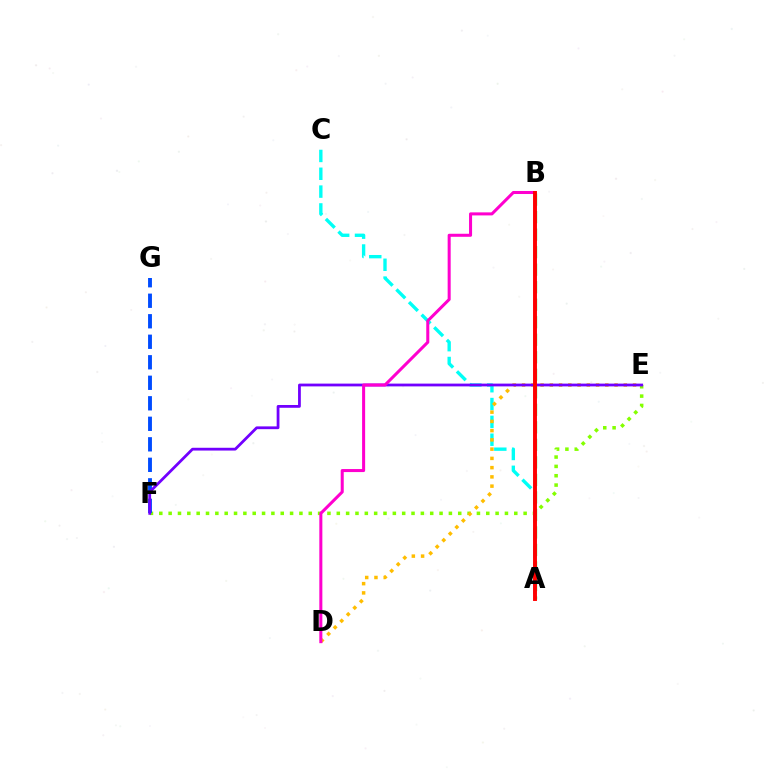{('E', 'F'): [{'color': '#84ff00', 'line_style': 'dotted', 'thickness': 2.54}, {'color': '#7200ff', 'line_style': 'solid', 'thickness': 2.0}], ('F', 'G'): [{'color': '#004bff', 'line_style': 'dashed', 'thickness': 2.79}], ('A', 'C'): [{'color': '#00fff6', 'line_style': 'dashed', 'thickness': 2.42}], ('D', 'E'): [{'color': '#ffbd00', 'line_style': 'dotted', 'thickness': 2.51}], ('B', 'D'): [{'color': '#ff00cf', 'line_style': 'solid', 'thickness': 2.19}], ('A', 'B'): [{'color': '#00ff39', 'line_style': 'dashed', 'thickness': 2.38}, {'color': '#ff0000', 'line_style': 'solid', 'thickness': 2.82}]}